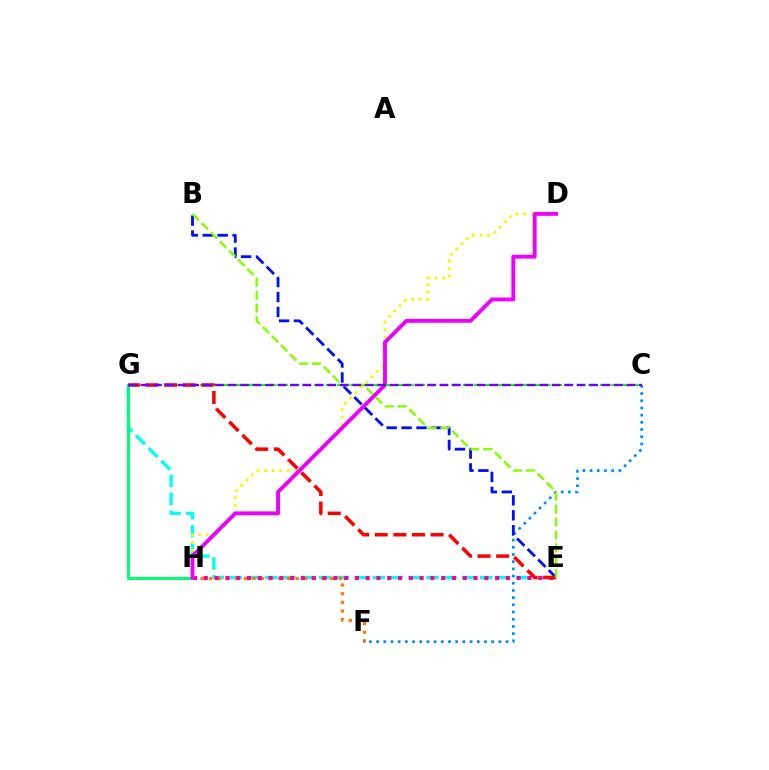{('E', 'G'): [{'color': '#00fff6', 'line_style': 'dashed', 'thickness': 2.43}, {'color': '#ff0000', 'line_style': 'dashed', 'thickness': 2.53}], ('F', 'H'): [{'color': '#ff7c00', 'line_style': 'dotted', 'thickness': 2.35}], ('G', 'H'): [{'color': '#00ff74', 'line_style': 'solid', 'thickness': 2.19}], ('D', 'H'): [{'color': '#fcf500', 'line_style': 'dotted', 'thickness': 2.04}, {'color': '#ee00ff', 'line_style': 'solid', 'thickness': 2.78}], ('E', 'H'): [{'color': '#ff0094', 'line_style': 'dotted', 'thickness': 2.93}], ('C', 'F'): [{'color': '#008cff', 'line_style': 'dotted', 'thickness': 1.95}], ('C', 'G'): [{'color': '#08ff00', 'line_style': 'dashed', 'thickness': 1.55}, {'color': '#7200ff', 'line_style': 'dashed', 'thickness': 1.69}], ('B', 'E'): [{'color': '#0010ff', 'line_style': 'dashed', 'thickness': 2.03}, {'color': '#84ff00', 'line_style': 'dashed', 'thickness': 1.75}]}